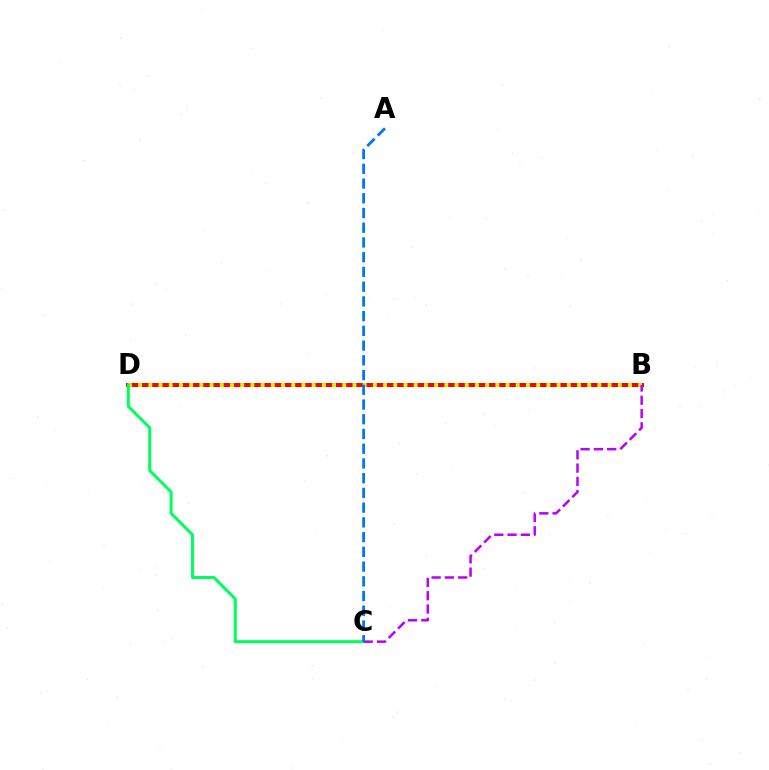{('B', 'D'): [{'color': '#ff0000', 'line_style': 'solid', 'thickness': 2.86}, {'color': '#d1ff00', 'line_style': 'dotted', 'thickness': 2.77}], ('C', 'D'): [{'color': '#00ff5c', 'line_style': 'solid', 'thickness': 2.16}], ('B', 'C'): [{'color': '#b900ff', 'line_style': 'dashed', 'thickness': 1.8}], ('A', 'C'): [{'color': '#0074ff', 'line_style': 'dashed', 'thickness': 2.0}]}